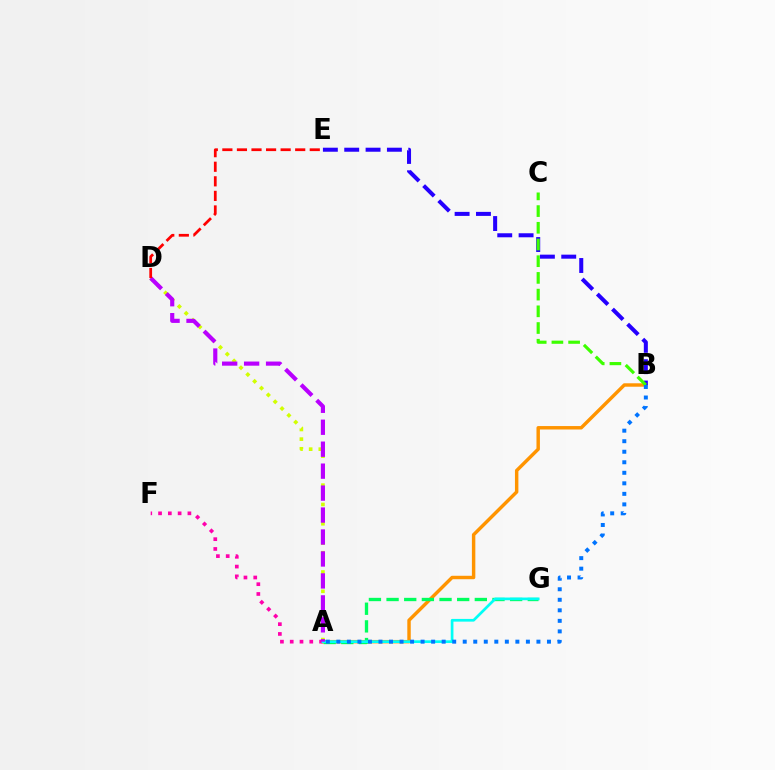{('A', 'D'): [{'color': '#d1ff00', 'line_style': 'dotted', 'thickness': 2.62}, {'color': '#b900ff', 'line_style': 'dashed', 'thickness': 2.98}], ('A', 'B'): [{'color': '#ff9400', 'line_style': 'solid', 'thickness': 2.48}, {'color': '#0074ff', 'line_style': 'dotted', 'thickness': 2.86}], ('A', 'G'): [{'color': '#00ff5c', 'line_style': 'dashed', 'thickness': 2.4}, {'color': '#00fff6', 'line_style': 'solid', 'thickness': 1.95}], ('A', 'F'): [{'color': '#ff00ac', 'line_style': 'dotted', 'thickness': 2.66}], ('B', 'E'): [{'color': '#2500ff', 'line_style': 'dashed', 'thickness': 2.9}], ('B', 'C'): [{'color': '#3dff00', 'line_style': 'dashed', 'thickness': 2.27}], ('D', 'E'): [{'color': '#ff0000', 'line_style': 'dashed', 'thickness': 1.98}]}